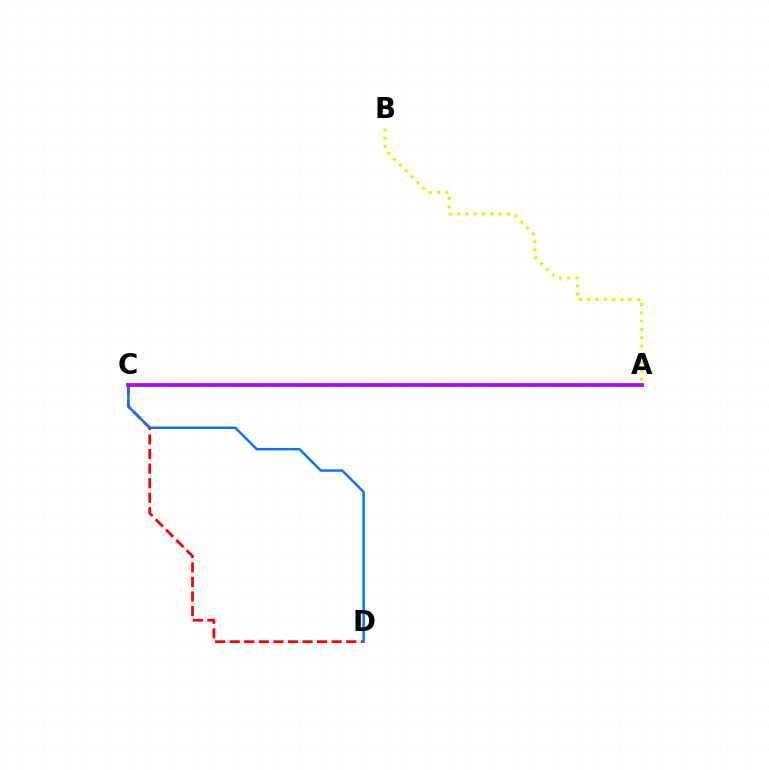{('C', 'D'): [{'color': '#ff0000', 'line_style': 'dashed', 'thickness': 1.98}, {'color': '#0074ff', 'line_style': 'solid', 'thickness': 1.74}], ('A', 'B'): [{'color': '#d1ff00', 'line_style': 'dotted', 'thickness': 2.25}], ('A', 'C'): [{'color': '#00ff5c', 'line_style': 'solid', 'thickness': 2.68}, {'color': '#b900ff', 'line_style': 'solid', 'thickness': 2.59}]}